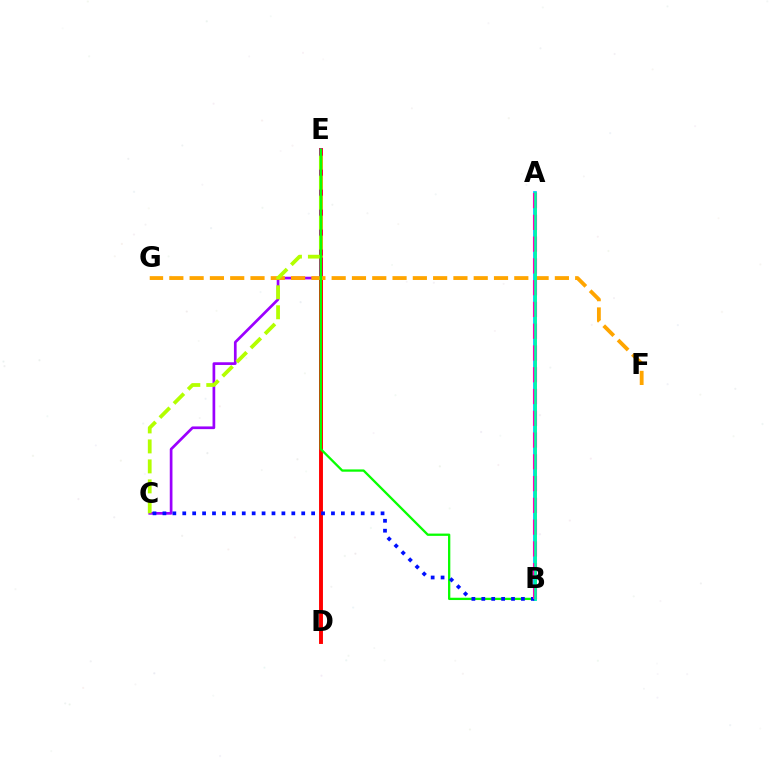{('D', 'E'): [{'color': '#ff0000', 'line_style': 'solid', 'thickness': 2.81}], ('C', 'E'): [{'color': '#9b00ff', 'line_style': 'solid', 'thickness': 1.94}, {'color': '#b3ff00', 'line_style': 'dashed', 'thickness': 2.71}], ('F', 'G'): [{'color': '#ffa500', 'line_style': 'dashed', 'thickness': 2.76}], ('A', 'B'): [{'color': '#00b5ff', 'line_style': 'solid', 'thickness': 2.66}, {'color': '#ff00bd', 'line_style': 'dashed', 'thickness': 2.96}, {'color': '#00ff9d', 'line_style': 'solid', 'thickness': 1.85}], ('B', 'E'): [{'color': '#08ff00', 'line_style': 'solid', 'thickness': 1.65}], ('B', 'C'): [{'color': '#0010ff', 'line_style': 'dotted', 'thickness': 2.69}]}